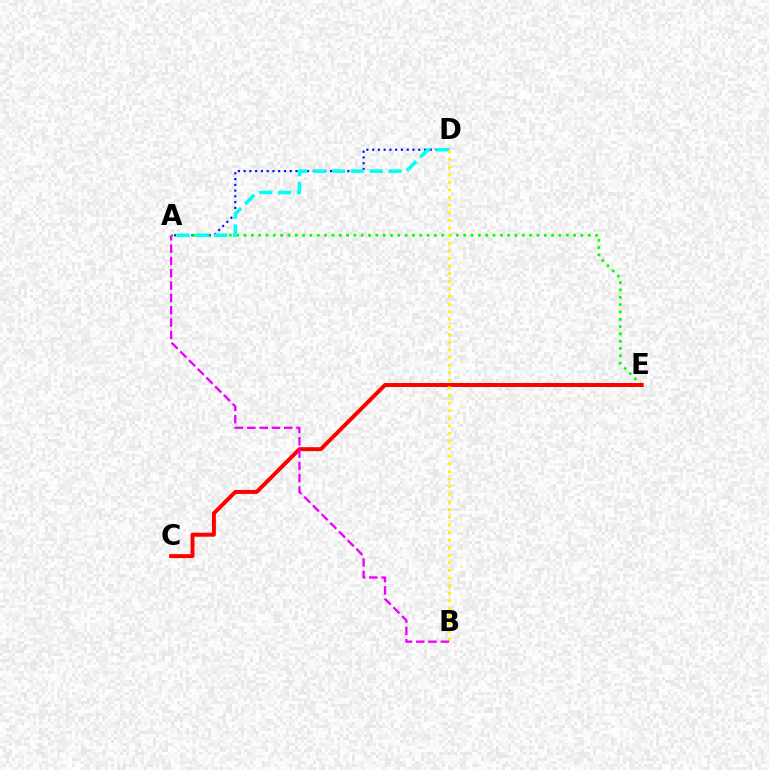{('A', 'D'): [{'color': '#0010ff', 'line_style': 'dotted', 'thickness': 1.57}, {'color': '#00fff6', 'line_style': 'dashed', 'thickness': 2.56}], ('A', 'E'): [{'color': '#08ff00', 'line_style': 'dotted', 'thickness': 1.99}], ('C', 'E'): [{'color': '#ff0000', 'line_style': 'solid', 'thickness': 2.86}], ('B', 'D'): [{'color': '#fcf500', 'line_style': 'dotted', 'thickness': 2.07}], ('A', 'B'): [{'color': '#ee00ff', 'line_style': 'dashed', 'thickness': 1.67}]}